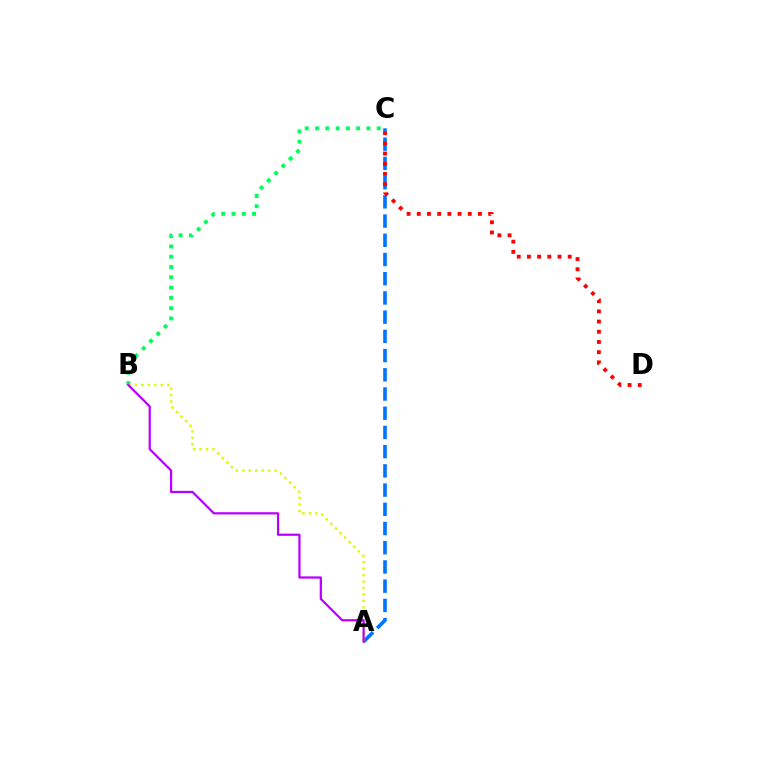{('B', 'C'): [{'color': '#00ff5c', 'line_style': 'dotted', 'thickness': 2.8}], ('A', 'C'): [{'color': '#0074ff', 'line_style': 'dashed', 'thickness': 2.61}], ('A', 'B'): [{'color': '#d1ff00', 'line_style': 'dotted', 'thickness': 1.75}, {'color': '#b900ff', 'line_style': 'solid', 'thickness': 1.6}], ('C', 'D'): [{'color': '#ff0000', 'line_style': 'dotted', 'thickness': 2.77}]}